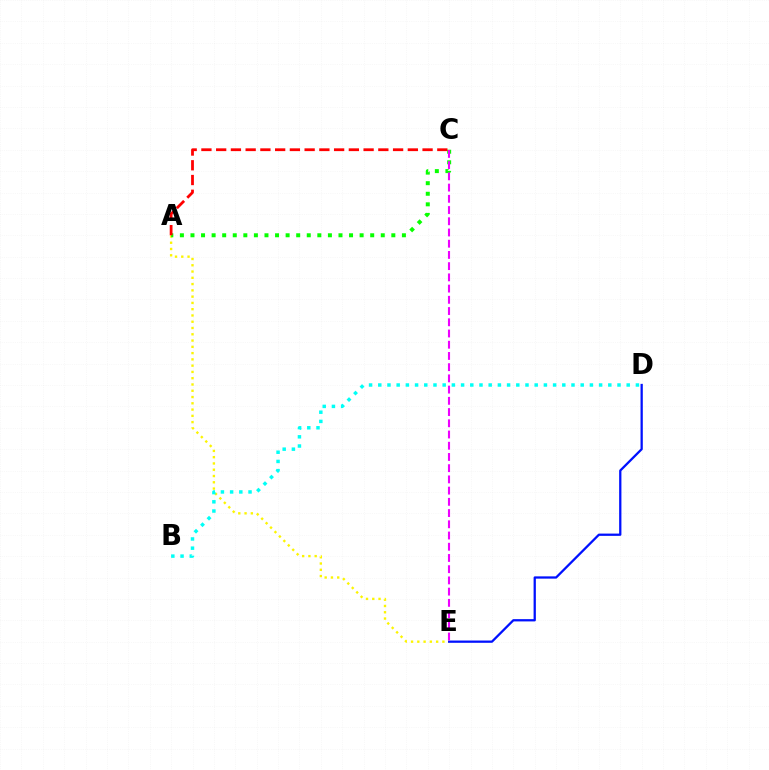{('A', 'E'): [{'color': '#fcf500', 'line_style': 'dotted', 'thickness': 1.7}], ('B', 'D'): [{'color': '#00fff6', 'line_style': 'dotted', 'thickness': 2.5}], ('A', 'C'): [{'color': '#08ff00', 'line_style': 'dotted', 'thickness': 2.87}, {'color': '#ff0000', 'line_style': 'dashed', 'thickness': 2.0}], ('D', 'E'): [{'color': '#0010ff', 'line_style': 'solid', 'thickness': 1.63}], ('C', 'E'): [{'color': '#ee00ff', 'line_style': 'dashed', 'thickness': 1.52}]}